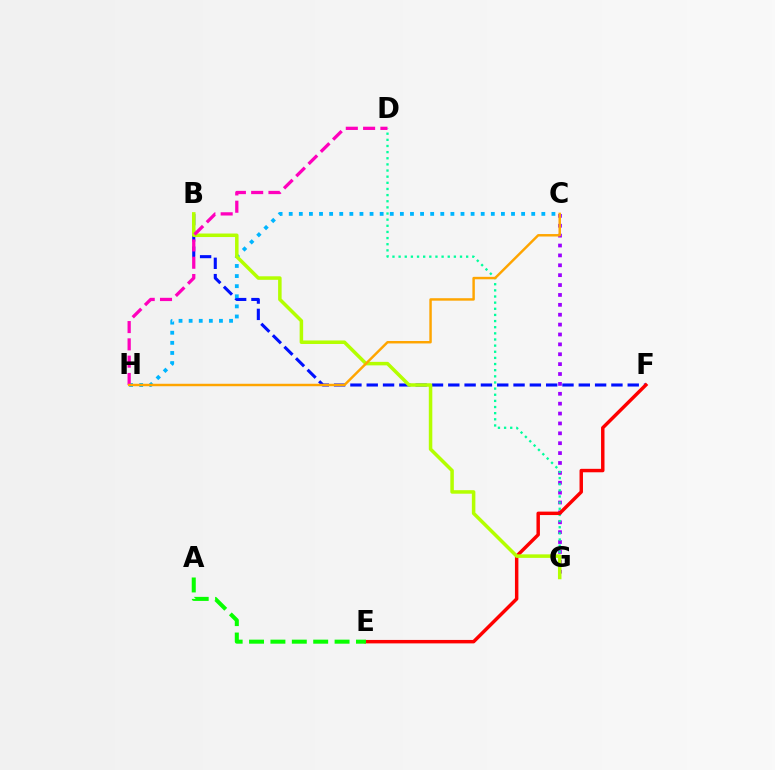{('C', 'G'): [{'color': '#9b00ff', 'line_style': 'dotted', 'thickness': 2.69}], ('D', 'G'): [{'color': '#00ff9d', 'line_style': 'dotted', 'thickness': 1.67}], ('B', 'F'): [{'color': '#0010ff', 'line_style': 'dashed', 'thickness': 2.22}], ('E', 'F'): [{'color': '#ff0000', 'line_style': 'solid', 'thickness': 2.48}], ('C', 'H'): [{'color': '#00b5ff', 'line_style': 'dotted', 'thickness': 2.75}, {'color': '#ffa500', 'line_style': 'solid', 'thickness': 1.77}], ('B', 'G'): [{'color': '#b3ff00', 'line_style': 'solid', 'thickness': 2.53}], ('D', 'H'): [{'color': '#ff00bd', 'line_style': 'dashed', 'thickness': 2.35}], ('A', 'E'): [{'color': '#08ff00', 'line_style': 'dashed', 'thickness': 2.91}]}